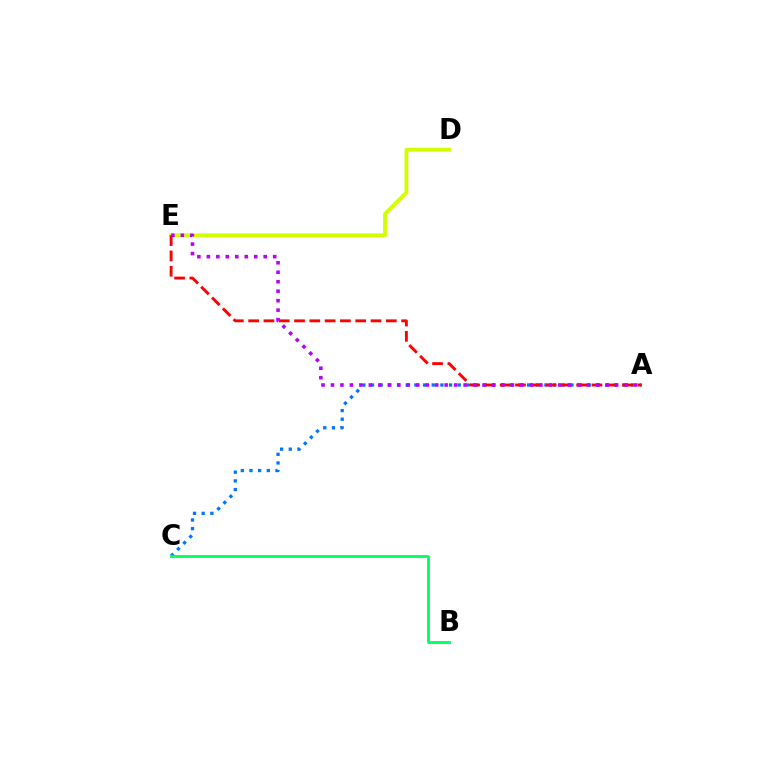{('D', 'E'): [{'color': '#d1ff00', 'line_style': 'solid', 'thickness': 2.74}], ('A', 'C'): [{'color': '#0074ff', 'line_style': 'dotted', 'thickness': 2.36}], ('A', 'E'): [{'color': '#ff0000', 'line_style': 'dashed', 'thickness': 2.08}, {'color': '#b900ff', 'line_style': 'dotted', 'thickness': 2.57}], ('B', 'C'): [{'color': '#00ff5c', 'line_style': 'solid', 'thickness': 2.01}]}